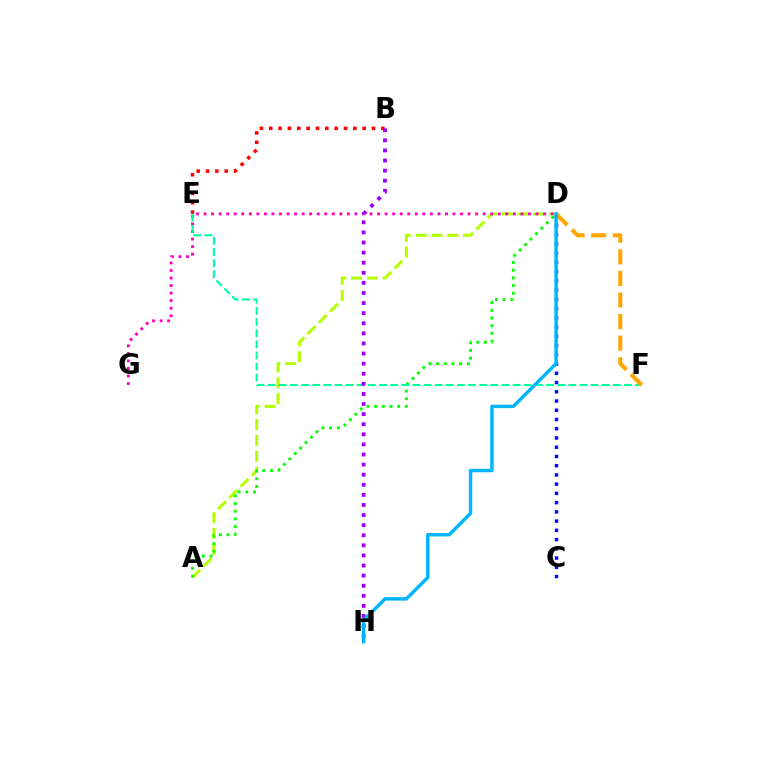{('A', 'D'): [{'color': '#b3ff00', 'line_style': 'dashed', 'thickness': 2.15}, {'color': '#08ff00', 'line_style': 'dotted', 'thickness': 2.09}], ('D', 'G'): [{'color': '#ff00bd', 'line_style': 'dotted', 'thickness': 2.05}], ('B', 'E'): [{'color': '#ff0000', 'line_style': 'dotted', 'thickness': 2.54}], ('C', 'D'): [{'color': '#0010ff', 'line_style': 'dotted', 'thickness': 2.51}], ('E', 'F'): [{'color': '#00ff9d', 'line_style': 'dashed', 'thickness': 1.51}], ('D', 'F'): [{'color': '#ffa500', 'line_style': 'dashed', 'thickness': 2.93}], ('B', 'H'): [{'color': '#9b00ff', 'line_style': 'dotted', 'thickness': 2.74}], ('D', 'H'): [{'color': '#00b5ff', 'line_style': 'solid', 'thickness': 2.47}]}